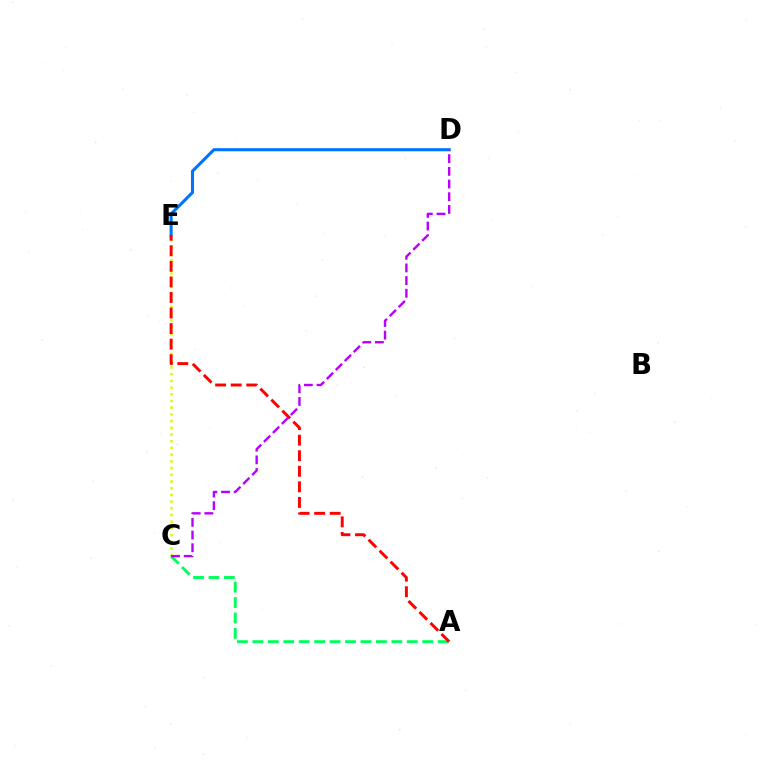{('C', 'E'): [{'color': '#d1ff00', 'line_style': 'dotted', 'thickness': 1.82}], ('D', 'E'): [{'color': '#0074ff', 'line_style': 'solid', 'thickness': 2.22}], ('A', 'C'): [{'color': '#00ff5c', 'line_style': 'dashed', 'thickness': 2.1}], ('A', 'E'): [{'color': '#ff0000', 'line_style': 'dashed', 'thickness': 2.11}], ('C', 'D'): [{'color': '#b900ff', 'line_style': 'dashed', 'thickness': 1.72}]}